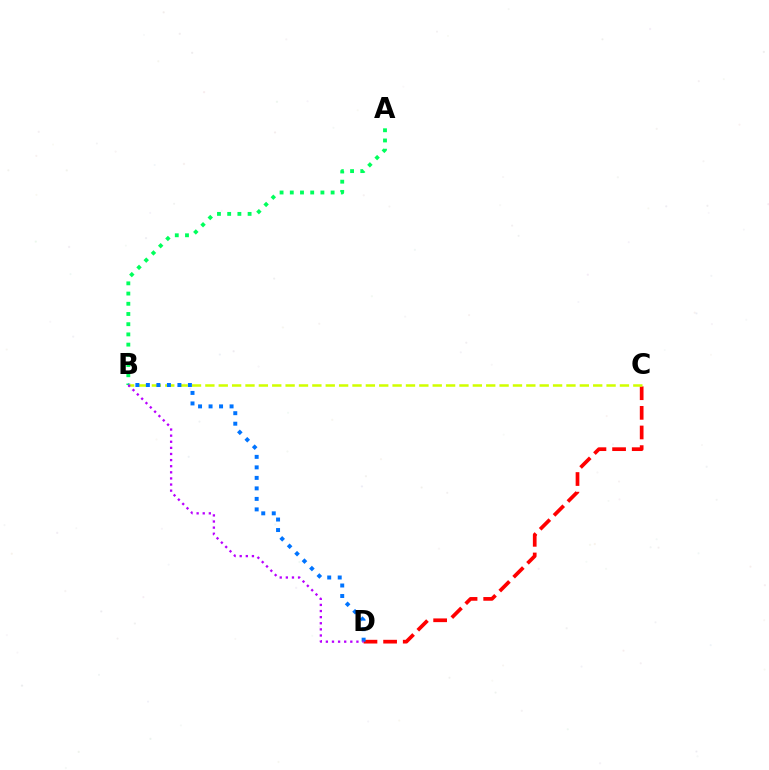{('A', 'B'): [{'color': '#00ff5c', 'line_style': 'dotted', 'thickness': 2.77}], ('C', 'D'): [{'color': '#ff0000', 'line_style': 'dashed', 'thickness': 2.67}], ('B', 'C'): [{'color': '#d1ff00', 'line_style': 'dashed', 'thickness': 1.82}], ('B', 'D'): [{'color': '#0074ff', 'line_style': 'dotted', 'thickness': 2.85}, {'color': '#b900ff', 'line_style': 'dotted', 'thickness': 1.66}]}